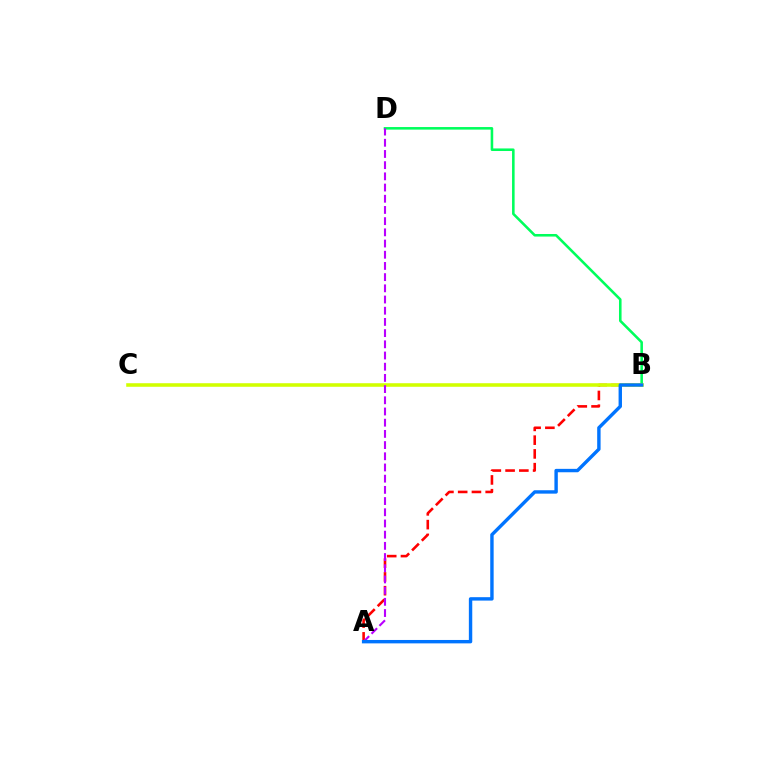{('B', 'D'): [{'color': '#00ff5c', 'line_style': 'solid', 'thickness': 1.85}], ('A', 'B'): [{'color': '#ff0000', 'line_style': 'dashed', 'thickness': 1.87}, {'color': '#0074ff', 'line_style': 'solid', 'thickness': 2.45}], ('B', 'C'): [{'color': '#d1ff00', 'line_style': 'solid', 'thickness': 2.56}], ('A', 'D'): [{'color': '#b900ff', 'line_style': 'dashed', 'thickness': 1.52}]}